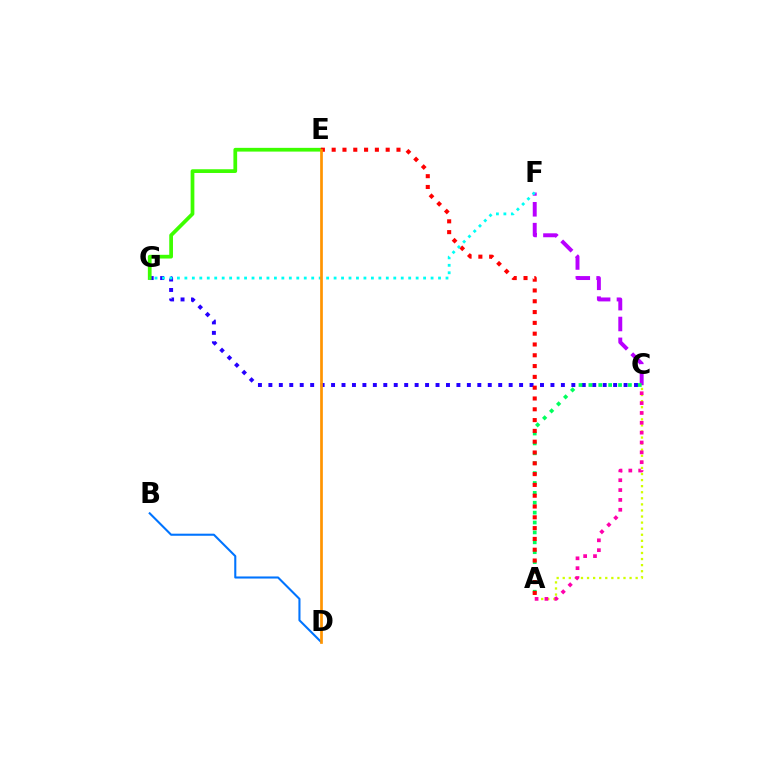{('C', 'G'): [{'color': '#2500ff', 'line_style': 'dotted', 'thickness': 2.84}], ('C', 'F'): [{'color': '#b900ff', 'line_style': 'dashed', 'thickness': 2.83}], ('E', 'G'): [{'color': '#3dff00', 'line_style': 'solid', 'thickness': 2.69}], ('A', 'C'): [{'color': '#d1ff00', 'line_style': 'dotted', 'thickness': 1.65}, {'color': '#ff00ac', 'line_style': 'dotted', 'thickness': 2.68}, {'color': '#00ff5c', 'line_style': 'dotted', 'thickness': 2.69}], ('B', 'D'): [{'color': '#0074ff', 'line_style': 'solid', 'thickness': 1.5}], ('A', 'E'): [{'color': '#ff0000', 'line_style': 'dotted', 'thickness': 2.94}], ('F', 'G'): [{'color': '#00fff6', 'line_style': 'dotted', 'thickness': 2.03}], ('D', 'E'): [{'color': '#ff9400', 'line_style': 'solid', 'thickness': 1.94}]}